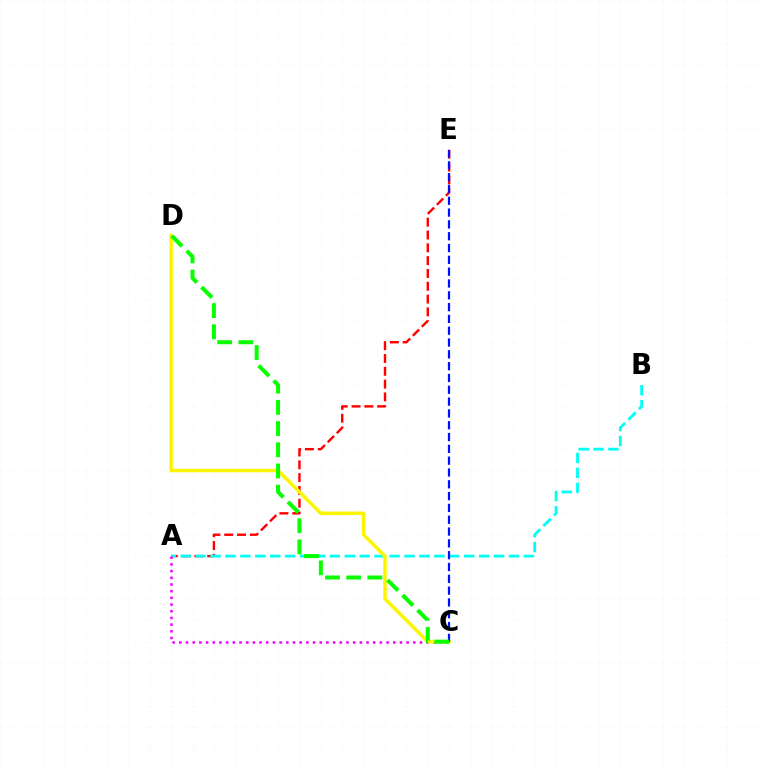{('A', 'E'): [{'color': '#ff0000', 'line_style': 'dashed', 'thickness': 1.74}], ('A', 'B'): [{'color': '#00fff6', 'line_style': 'dashed', 'thickness': 2.03}], ('A', 'C'): [{'color': '#ee00ff', 'line_style': 'dotted', 'thickness': 1.82}], ('C', 'D'): [{'color': '#fcf500', 'line_style': 'solid', 'thickness': 2.51}, {'color': '#08ff00', 'line_style': 'dashed', 'thickness': 2.88}], ('C', 'E'): [{'color': '#0010ff', 'line_style': 'dashed', 'thickness': 1.6}]}